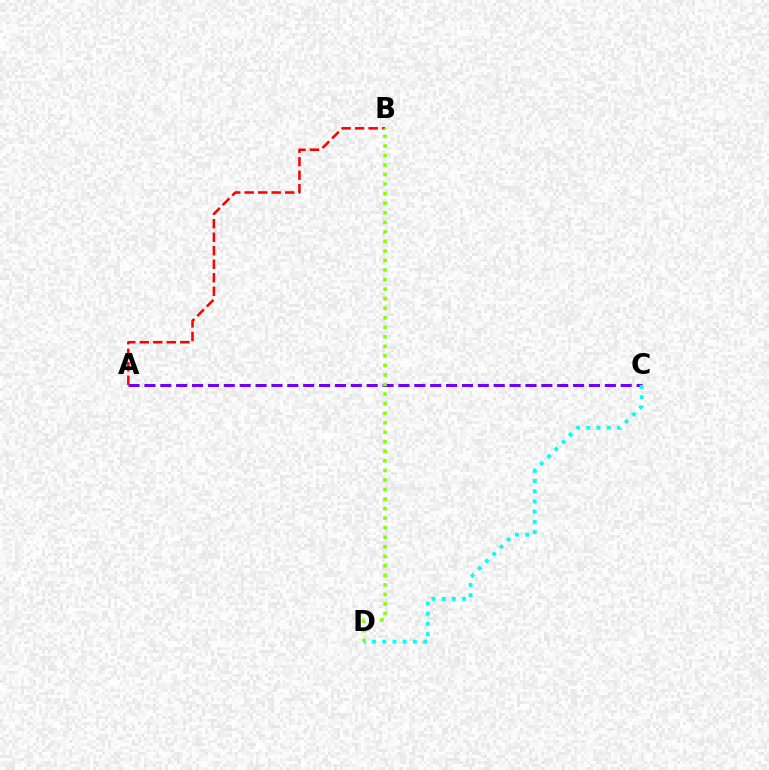{('A', 'B'): [{'color': '#ff0000', 'line_style': 'dashed', 'thickness': 1.83}], ('A', 'C'): [{'color': '#7200ff', 'line_style': 'dashed', 'thickness': 2.16}], ('C', 'D'): [{'color': '#00fff6', 'line_style': 'dotted', 'thickness': 2.78}], ('B', 'D'): [{'color': '#84ff00', 'line_style': 'dotted', 'thickness': 2.59}]}